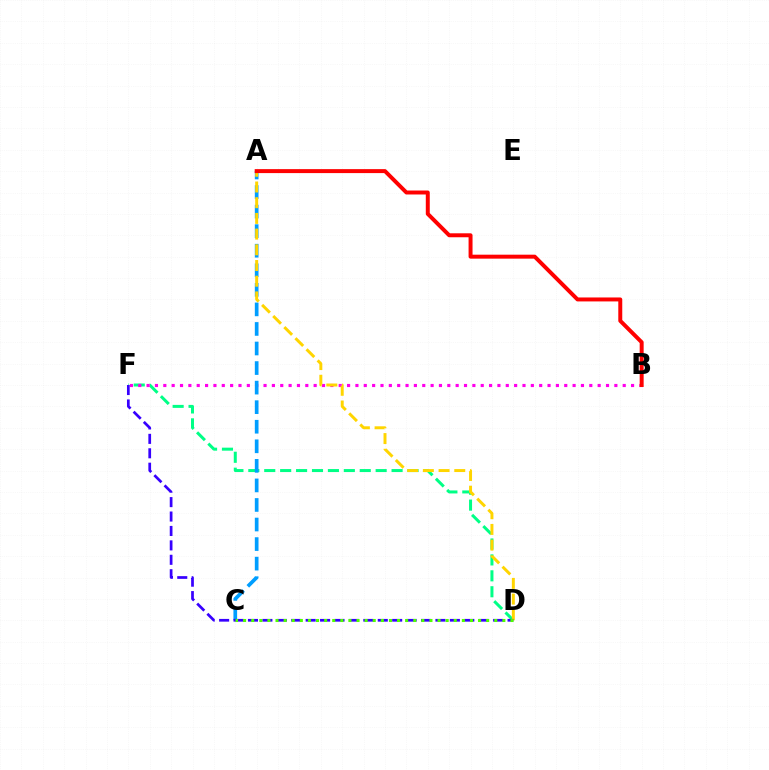{('D', 'F'): [{'color': '#00ff86', 'line_style': 'dashed', 'thickness': 2.16}, {'color': '#3700ff', 'line_style': 'dashed', 'thickness': 1.96}], ('B', 'F'): [{'color': '#ff00ed', 'line_style': 'dotted', 'thickness': 2.27}], ('A', 'C'): [{'color': '#009eff', 'line_style': 'dashed', 'thickness': 2.66}], ('A', 'D'): [{'color': '#ffd500', 'line_style': 'dashed', 'thickness': 2.13}], ('A', 'B'): [{'color': '#ff0000', 'line_style': 'solid', 'thickness': 2.85}], ('C', 'D'): [{'color': '#4fff00', 'line_style': 'dotted', 'thickness': 2.2}]}